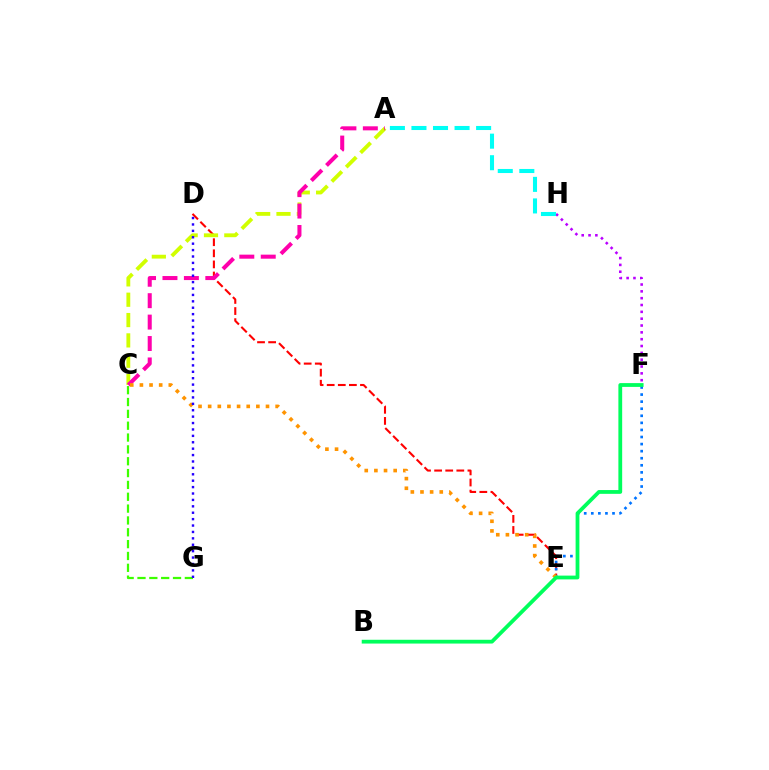{('D', 'E'): [{'color': '#ff0000', 'line_style': 'dashed', 'thickness': 1.51}], ('C', 'G'): [{'color': '#3dff00', 'line_style': 'dashed', 'thickness': 1.61}], ('F', 'H'): [{'color': '#b900ff', 'line_style': 'dotted', 'thickness': 1.86}], ('A', 'C'): [{'color': '#d1ff00', 'line_style': 'dashed', 'thickness': 2.76}, {'color': '#ff00ac', 'line_style': 'dashed', 'thickness': 2.91}], ('E', 'F'): [{'color': '#0074ff', 'line_style': 'dotted', 'thickness': 1.92}], ('C', 'E'): [{'color': '#ff9400', 'line_style': 'dotted', 'thickness': 2.62}], ('A', 'H'): [{'color': '#00fff6', 'line_style': 'dashed', 'thickness': 2.93}], ('D', 'G'): [{'color': '#2500ff', 'line_style': 'dotted', 'thickness': 1.74}], ('B', 'F'): [{'color': '#00ff5c', 'line_style': 'solid', 'thickness': 2.73}]}